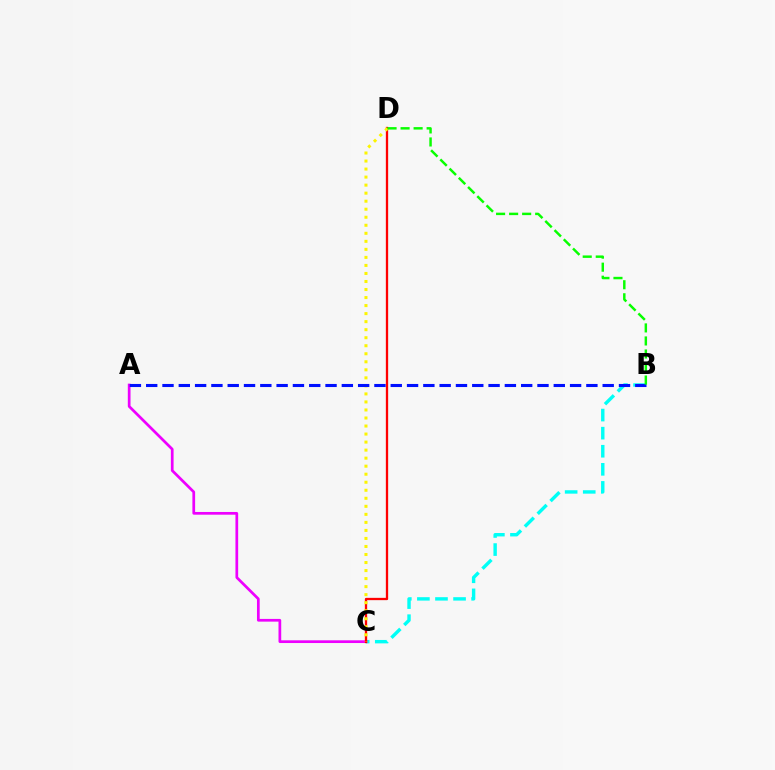{('B', 'C'): [{'color': '#00fff6', 'line_style': 'dashed', 'thickness': 2.46}], ('A', 'C'): [{'color': '#ee00ff', 'line_style': 'solid', 'thickness': 1.96}], ('C', 'D'): [{'color': '#ff0000', 'line_style': 'solid', 'thickness': 1.66}, {'color': '#fcf500', 'line_style': 'dotted', 'thickness': 2.18}], ('A', 'B'): [{'color': '#0010ff', 'line_style': 'dashed', 'thickness': 2.21}], ('B', 'D'): [{'color': '#08ff00', 'line_style': 'dashed', 'thickness': 1.77}]}